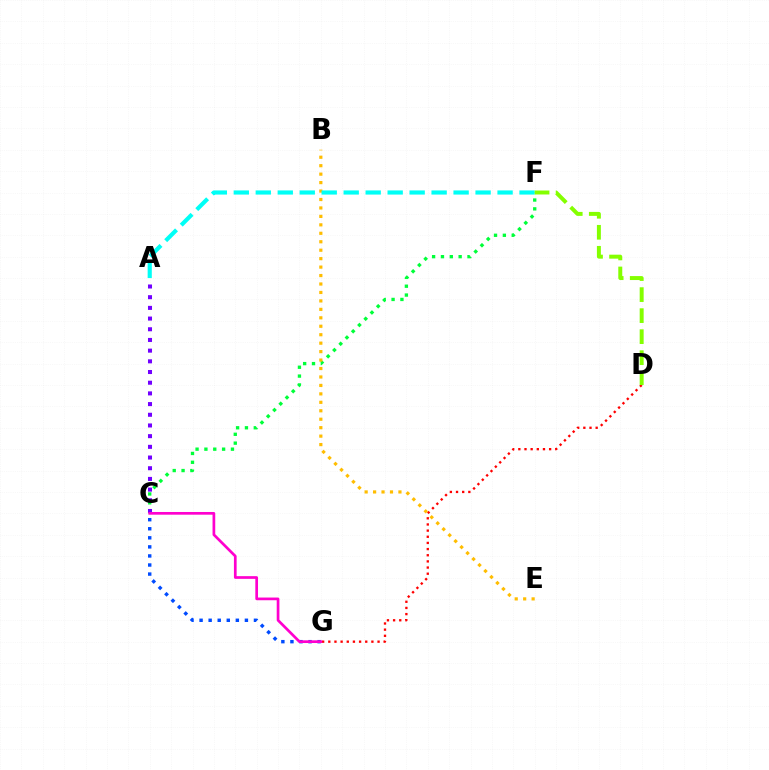{('C', 'F'): [{'color': '#00ff39', 'line_style': 'dotted', 'thickness': 2.4}], ('D', 'G'): [{'color': '#ff0000', 'line_style': 'dotted', 'thickness': 1.67}], ('B', 'E'): [{'color': '#ffbd00', 'line_style': 'dotted', 'thickness': 2.3}], ('A', 'F'): [{'color': '#00fff6', 'line_style': 'dashed', 'thickness': 2.99}], ('A', 'C'): [{'color': '#7200ff', 'line_style': 'dotted', 'thickness': 2.9}], ('D', 'F'): [{'color': '#84ff00', 'line_style': 'dashed', 'thickness': 2.86}], ('C', 'G'): [{'color': '#004bff', 'line_style': 'dotted', 'thickness': 2.46}, {'color': '#ff00cf', 'line_style': 'solid', 'thickness': 1.94}]}